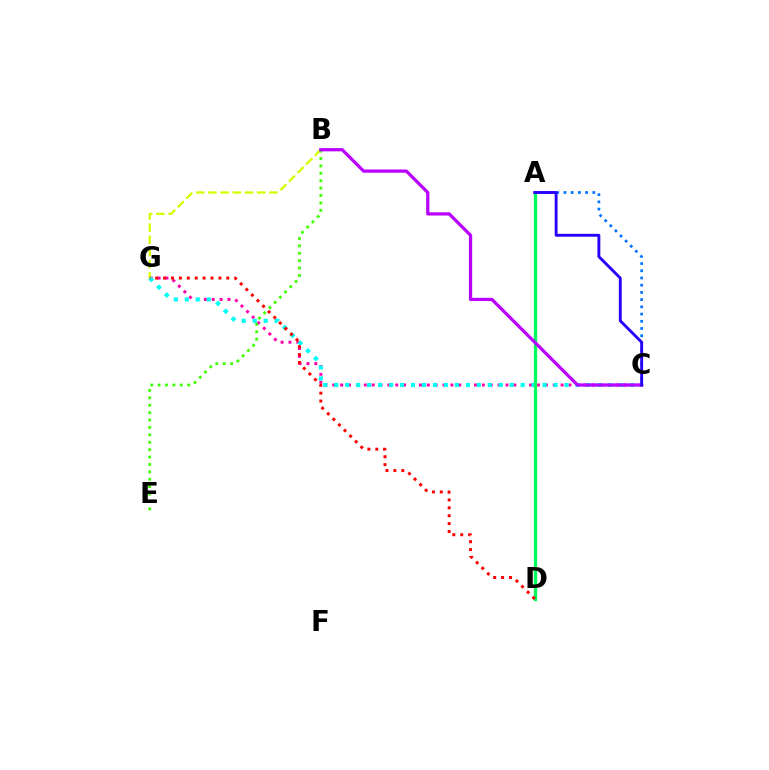{('C', 'G'): [{'color': '#ff00ac', 'line_style': 'dotted', 'thickness': 2.14}, {'color': '#00fff6', 'line_style': 'dotted', 'thickness': 2.98}], ('B', 'G'): [{'color': '#d1ff00', 'line_style': 'dashed', 'thickness': 1.66}], ('B', 'E'): [{'color': '#3dff00', 'line_style': 'dotted', 'thickness': 2.01}], ('A', 'D'): [{'color': '#ff9400', 'line_style': 'dashed', 'thickness': 1.99}, {'color': '#00ff5c', 'line_style': 'solid', 'thickness': 2.39}], ('B', 'C'): [{'color': '#b900ff', 'line_style': 'solid', 'thickness': 2.34}], ('D', 'G'): [{'color': '#ff0000', 'line_style': 'dotted', 'thickness': 2.15}], ('A', 'C'): [{'color': '#0074ff', 'line_style': 'dotted', 'thickness': 1.96}, {'color': '#2500ff', 'line_style': 'solid', 'thickness': 2.07}]}